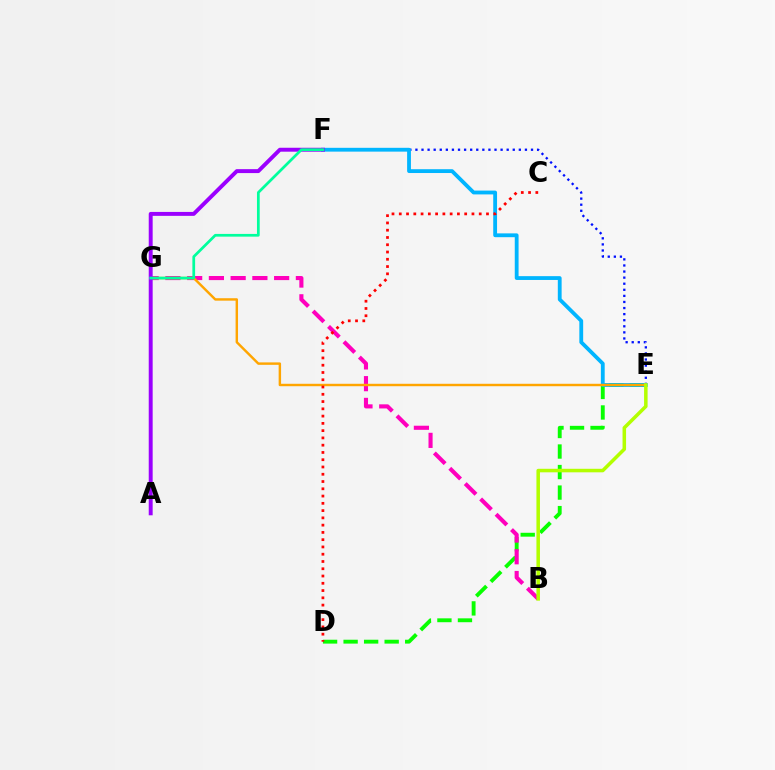{('E', 'F'): [{'color': '#0010ff', 'line_style': 'dotted', 'thickness': 1.65}, {'color': '#00b5ff', 'line_style': 'solid', 'thickness': 2.75}], ('D', 'E'): [{'color': '#08ff00', 'line_style': 'dashed', 'thickness': 2.79}], ('B', 'G'): [{'color': '#ff00bd', 'line_style': 'dashed', 'thickness': 2.95}], ('E', 'G'): [{'color': '#ffa500', 'line_style': 'solid', 'thickness': 1.75}], ('A', 'F'): [{'color': '#9b00ff', 'line_style': 'solid', 'thickness': 2.83}], ('F', 'G'): [{'color': '#00ff9d', 'line_style': 'solid', 'thickness': 1.96}], ('B', 'E'): [{'color': '#b3ff00', 'line_style': 'solid', 'thickness': 2.54}], ('C', 'D'): [{'color': '#ff0000', 'line_style': 'dotted', 'thickness': 1.97}]}